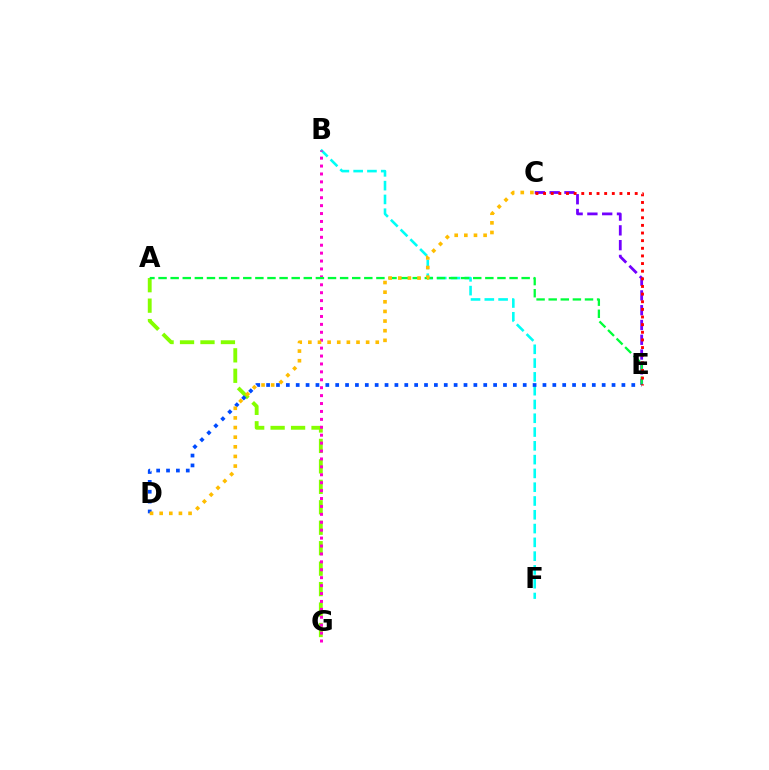{('B', 'F'): [{'color': '#00fff6', 'line_style': 'dashed', 'thickness': 1.87}], ('A', 'G'): [{'color': '#84ff00', 'line_style': 'dashed', 'thickness': 2.78}], ('C', 'E'): [{'color': '#7200ff', 'line_style': 'dashed', 'thickness': 2.01}, {'color': '#ff0000', 'line_style': 'dotted', 'thickness': 2.07}], ('B', 'G'): [{'color': '#ff00cf', 'line_style': 'dotted', 'thickness': 2.15}], ('A', 'E'): [{'color': '#00ff39', 'line_style': 'dashed', 'thickness': 1.64}], ('D', 'E'): [{'color': '#004bff', 'line_style': 'dotted', 'thickness': 2.68}], ('C', 'D'): [{'color': '#ffbd00', 'line_style': 'dotted', 'thickness': 2.62}]}